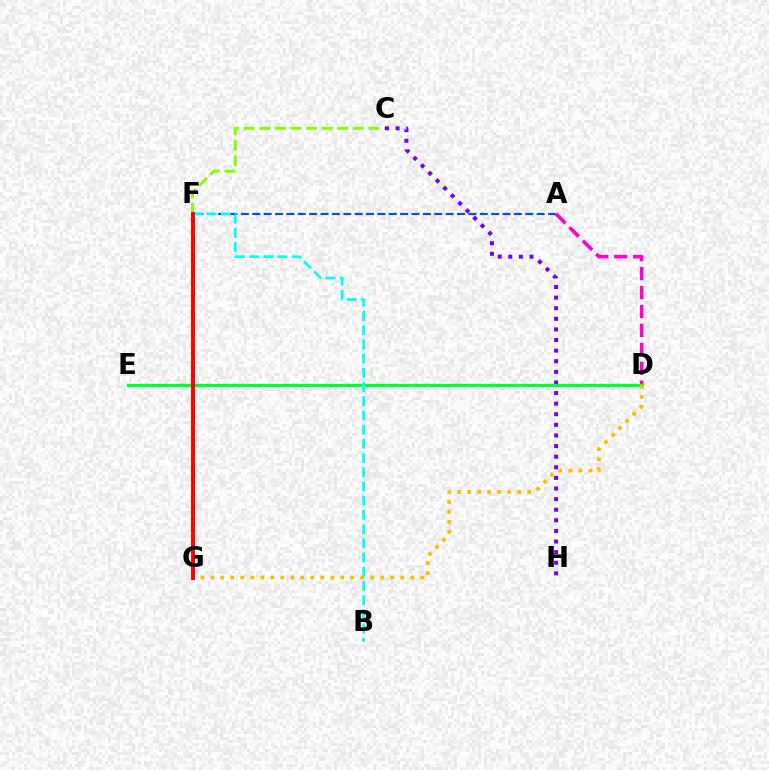{('C', 'F'): [{'color': '#84ff00', 'line_style': 'dashed', 'thickness': 2.11}], ('A', 'F'): [{'color': '#004bff', 'line_style': 'dashed', 'thickness': 1.55}], ('A', 'D'): [{'color': '#ff00cf', 'line_style': 'dashed', 'thickness': 2.57}], ('C', 'H'): [{'color': '#7200ff', 'line_style': 'dotted', 'thickness': 2.88}], ('D', 'E'): [{'color': '#00ff39', 'line_style': 'solid', 'thickness': 2.36}], ('D', 'G'): [{'color': '#ffbd00', 'line_style': 'dotted', 'thickness': 2.72}], ('B', 'F'): [{'color': '#00fff6', 'line_style': 'dashed', 'thickness': 1.93}], ('F', 'G'): [{'color': '#ff0000', 'line_style': 'solid', 'thickness': 2.83}]}